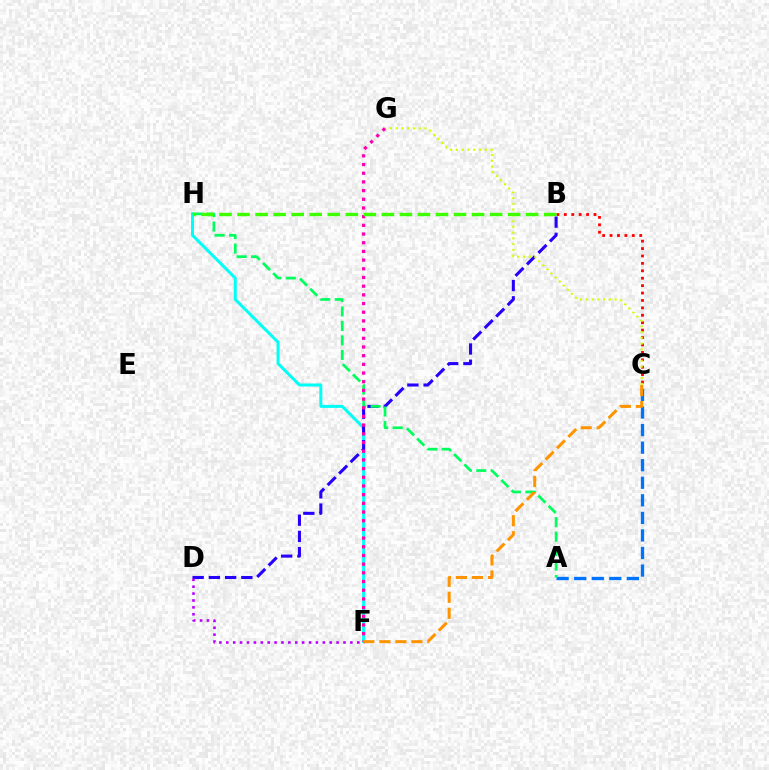{('A', 'C'): [{'color': '#0074ff', 'line_style': 'dashed', 'thickness': 2.39}], ('F', 'H'): [{'color': '#00fff6', 'line_style': 'solid', 'thickness': 2.15}], ('B', 'D'): [{'color': '#2500ff', 'line_style': 'dashed', 'thickness': 2.2}], ('D', 'F'): [{'color': '#b900ff', 'line_style': 'dotted', 'thickness': 1.87}], ('A', 'H'): [{'color': '#00ff5c', 'line_style': 'dashed', 'thickness': 1.97}], ('B', 'C'): [{'color': '#ff0000', 'line_style': 'dotted', 'thickness': 2.01}], ('C', 'G'): [{'color': '#d1ff00', 'line_style': 'dotted', 'thickness': 1.57}], ('F', 'G'): [{'color': '#ff00ac', 'line_style': 'dotted', 'thickness': 2.36}], ('B', 'H'): [{'color': '#3dff00', 'line_style': 'dashed', 'thickness': 2.45}], ('C', 'F'): [{'color': '#ff9400', 'line_style': 'dashed', 'thickness': 2.18}]}